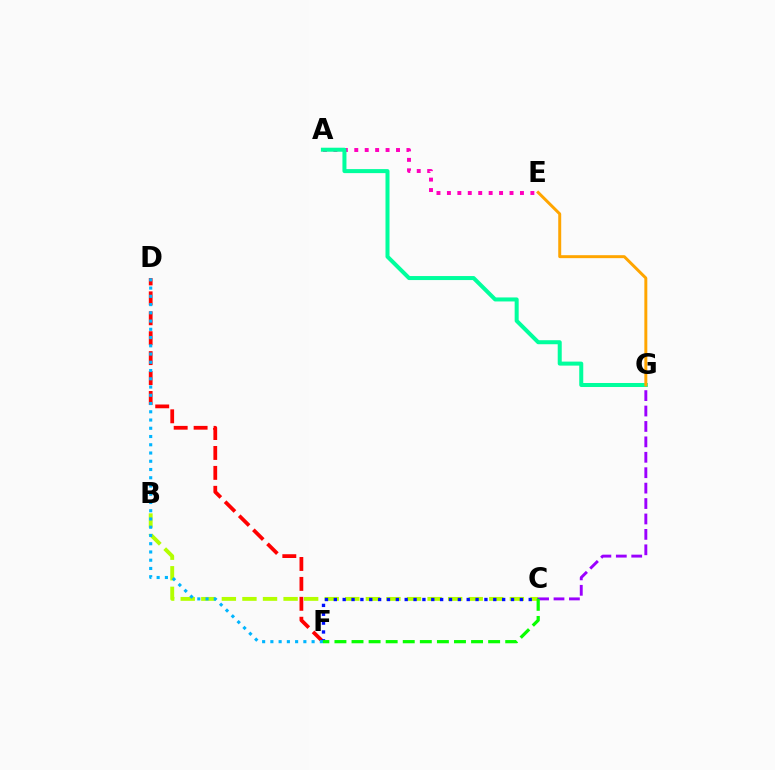{('B', 'C'): [{'color': '#b3ff00', 'line_style': 'dashed', 'thickness': 2.79}], ('D', 'F'): [{'color': '#ff0000', 'line_style': 'dashed', 'thickness': 2.71}, {'color': '#00b5ff', 'line_style': 'dotted', 'thickness': 2.24}], ('C', 'G'): [{'color': '#9b00ff', 'line_style': 'dashed', 'thickness': 2.09}], ('C', 'F'): [{'color': '#0010ff', 'line_style': 'dotted', 'thickness': 2.41}, {'color': '#08ff00', 'line_style': 'dashed', 'thickness': 2.32}], ('A', 'E'): [{'color': '#ff00bd', 'line_style': 'dotted', 'thickness': 2.83}], ('A', 'G'): [{'color': '#00ff9d', 'line_style': 'solid', 'thickness': 2.89}], ('E', 'G'): [{'color': '#ffa500', 'line_style': 'solid', 'thickness': 2.13}]}